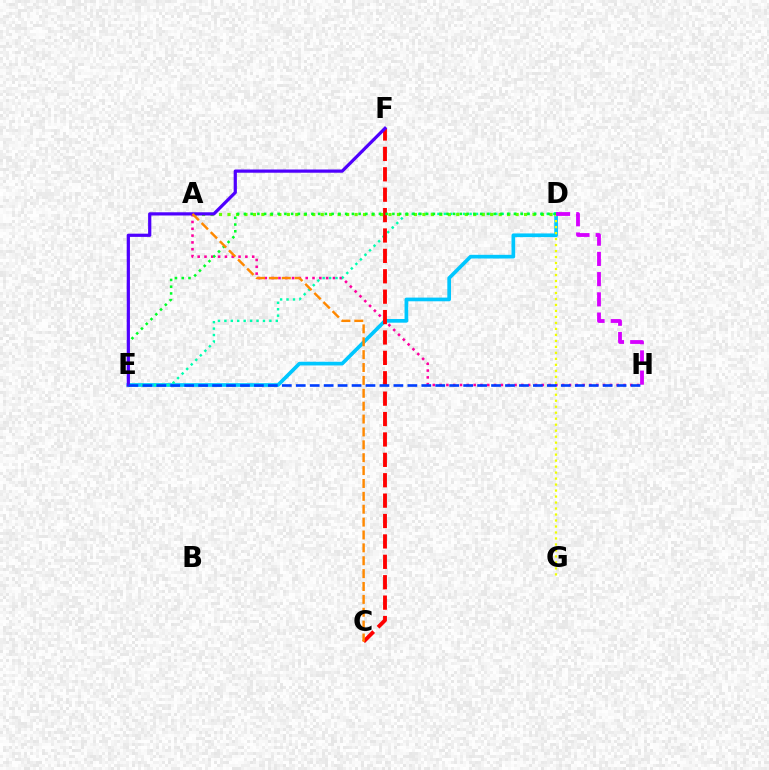{('D', 'E'): [{'color': '#00c7ff', 'line_style': 'solid', 'thickness': 2.65}, {'color': '#00ffaf', 'line_style': 'dotted', 'thickness': 1.75}, {'color': '#00ff27', 'line_style': 'dotted', 'thickness': 1.83}], ('A', 'H'): [{'color': '#ff00a0', 'line_style': 'dotted', 'thickness': 1.85}], ('C', 'F'): [{'color': '#ff0000', 'line_style': 'dashed', 'thickness': 2.77}], ('D', 'G'): [{'color': '#eeff00', 'line_style': 'dotted', 'thickness': 1.63}], ('A', 'D'): [{'color': '#66ff00', 'line_style': 'dotted', 'thickness': 2.3}], ('E', 'F'): [{'color': '#4f00ff', 'line_style': 'solid', 'thickness': 2.31}], ('D', 'H'): [{'color': '#d600ff', 'line_style': 'dashed', 'thickness': 2.75}], ('E', 'H'): [{'color': '#003fff', 'line_style': 'dashed', 'thickness': 1.89}], ('A', 'C'): [{'color': '#ff8800', 'line_style': 'dashed', 'thickness': 1.75}]}